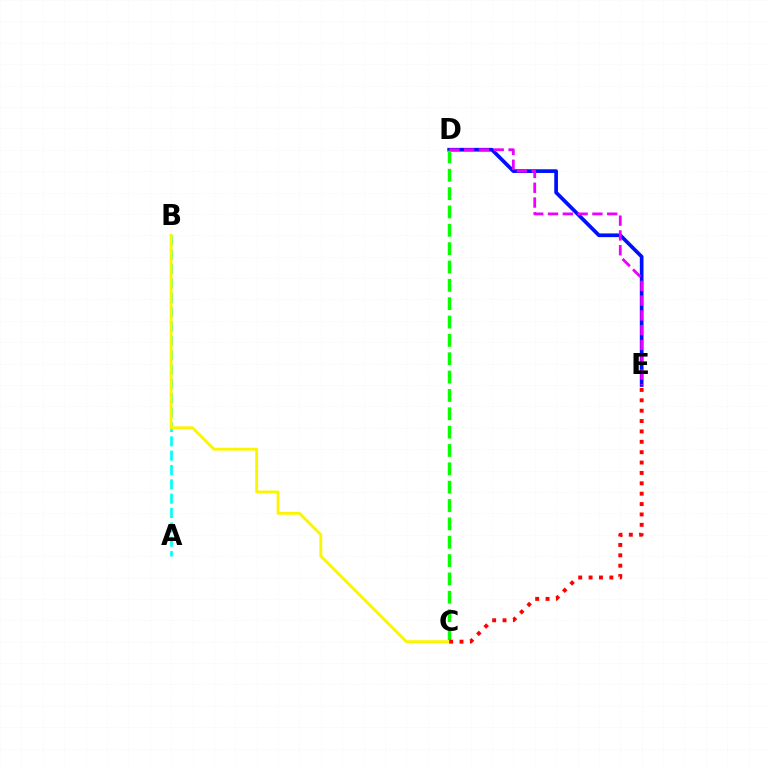{('D', 'E'): [{'color': '#0010ff', 'line_style': 'solid', 'thickness': 2.66}, {'color': '#ee00ff', 'line_style': 'dashed', 'thickness': 2.01}], ('A', 'B'): [{'color': '#00fff6', 'line_style': 'dashed', 'thickness': 1.95}], ('C', 'D'): [{'color': '#08ff00', 'line_style': 'dashed', 'thickness': 2.49}], ('B', 'C'): [{'color': '#fcf500', 'line_style': 'solid', 'thickness': 2.07}], ('C', 'E'): [{'color': '#ff0000', 'line_style': 'dotted', 'thickness': 2.82}]}